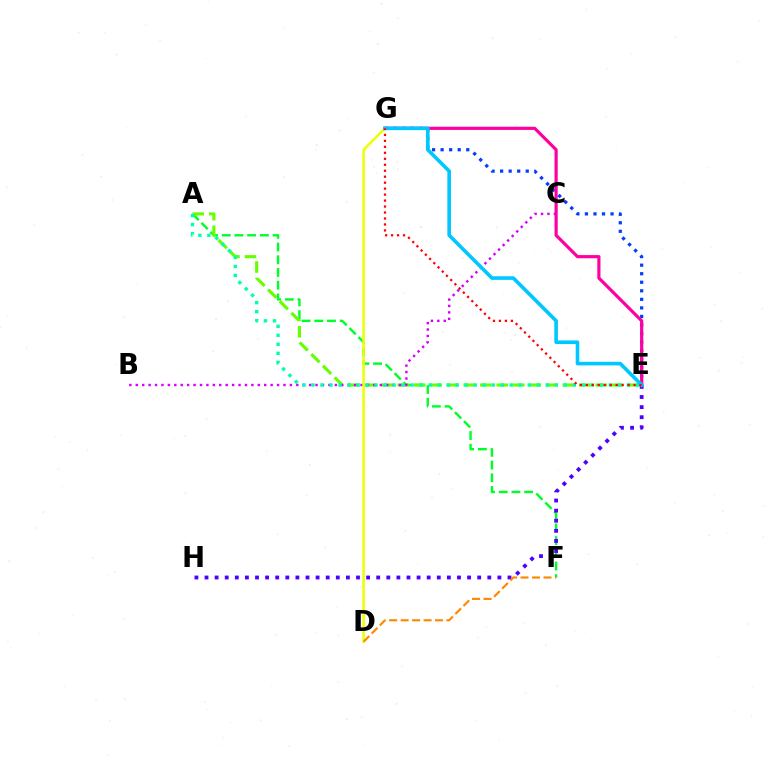{('A', 'F'): [{'color': '#00ff27', 'line_style': 'dashed', 'thickness': 1.73}], ('A', 'E'): [{'color': '#66ff00', 'line_style': 'dashed', 'thickness': 2.24}, {'color': '#00ffaf', 'line_style': 'dotted', 'thickness': 2.45}], ('E', 'G'): [{'color': '#003fff', 'line_style': 'dotted', 'thickness': 2.32}, {'color': '#ff00a0', 'line_style': 'solid', 'thickness': 2.29}, {'color': '#00c7ff', 'line_style': 'solid', 'thickness': 2.61}, {'color': '#ff0000', 'line_style': 'dotted', 'thickness': 1.62}], ('B', 'C'): [{'color': '#d600ff', 'line_style': 'dotted', 'thickness': 1.74}], ('D', 'G'): [{'color': '#eeff00', 'line_style': 'solid', 'thickness': 1.83}], ('E', 'H'): [{'color': '#4f00ff', 'line_style': 'dotted', 'thickness': 2.74}], ('D', 'F'): [{'color': '#ff8800', 'line_style': 'dashed', 'thickness': 1.56}]}